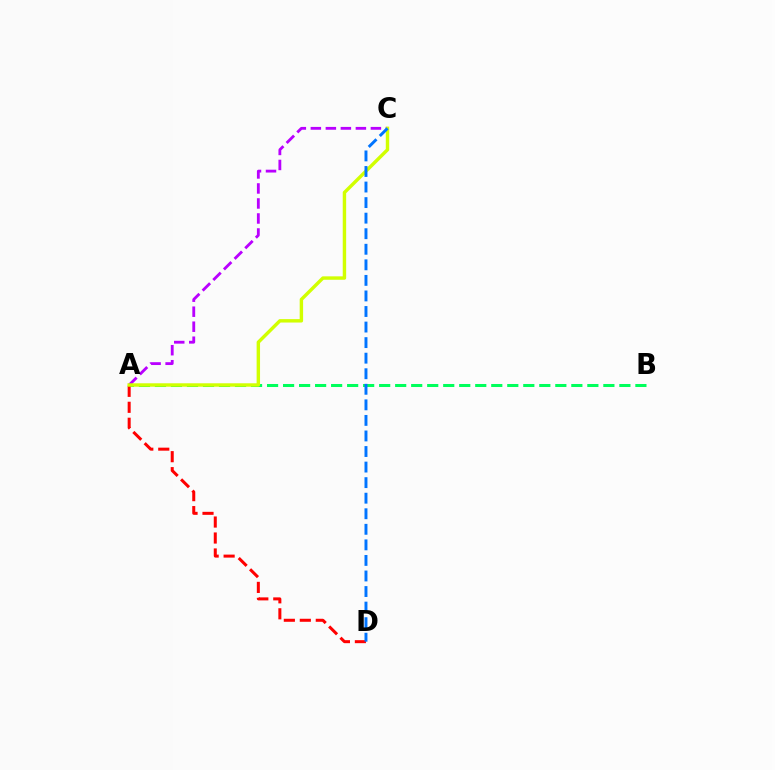{('A', 'B'): [{'color': '#00ff5c', 'line_style': 'dashed', 'thickness': 2.18}], ('A', 'D'): [{'color': '#ff0000', 'line_style': 'dashed', 'thickness': 2.17}], ('A', 'C'): [{'color': '#b900ff', 'line_style': 'dashed', 'thickness': 2.04}, {'color': '#d1ff00', 'line_style': 'solid', 'thickness': 2.46}], ('C', 'D'): [{'color': '#0074ff', 'line_style': 'dashed', 'thickness': 2.11}]}